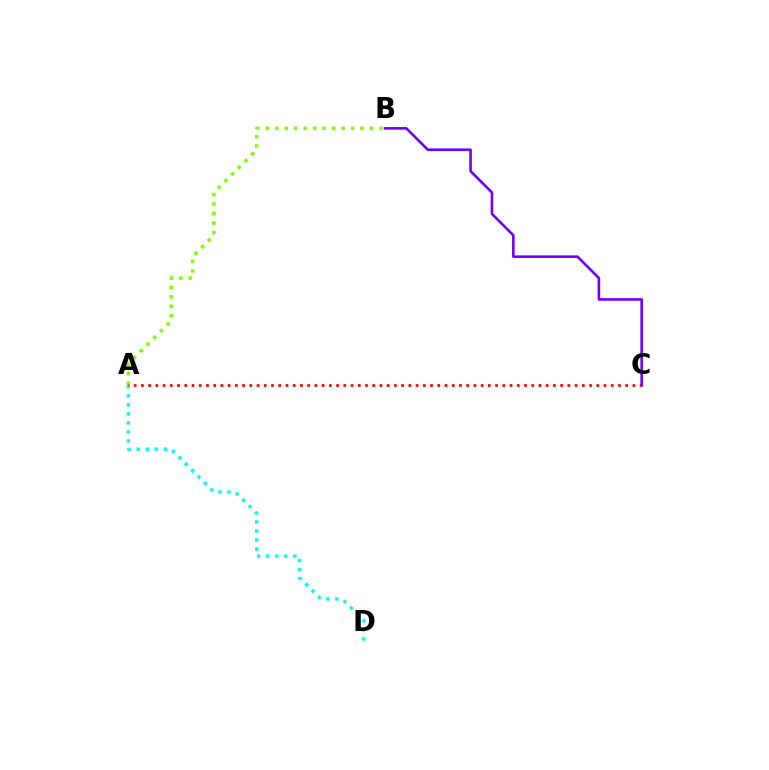{('A', 'D'): [{'color': '#00fff6', 'line_style': 'dotted', 'thickness': 2.46}], ('A', 'B'): [{'color': '#84ff00', 'line_style': 'dotted', 'thickness': 2.57}], ('A', 'C'): [{'color': '#ff0000', 'line_style': 'dotted', 'thickness': 1.96}], ('B', 'C'): [{'color': '#7200ff', 'line_style': 'solid', 'thickness': 1.88}]}